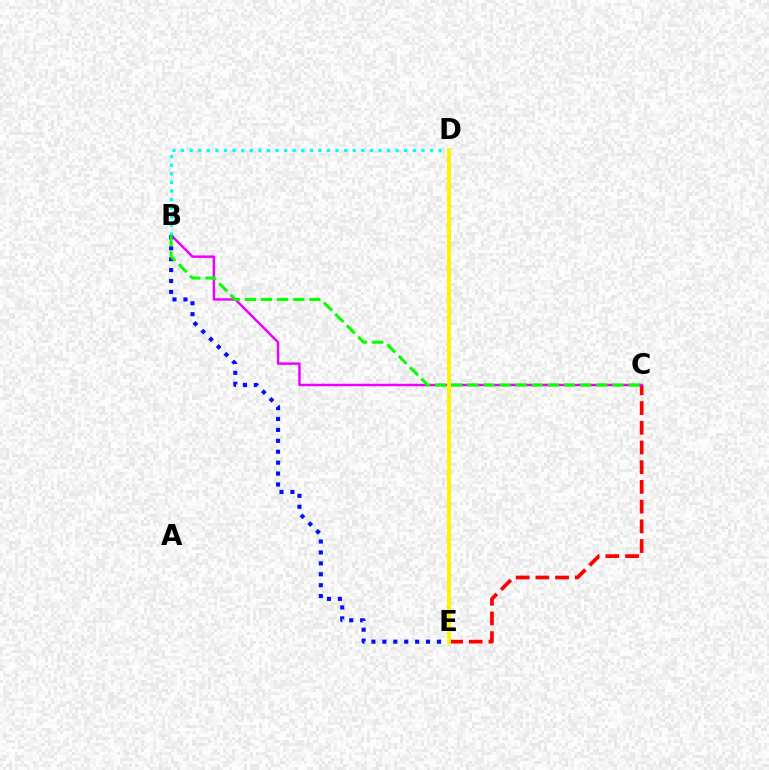{('C', 'E'): [{'color': '#ff0000', 'line_style': 'dashed', 'thickness': 2.68}], ('B', 'C'): [{'color': '#ee00ff', 'line_style': 'solid', 'thickness': 1.77}, {'color': '#08ff00', 'line_style': 'dashed', 'thickness': 2.19}], ('B', 'D'): [{'color': '#00fff6', 'line_style': 'dotted', 'thickness': 2.33}], ('B', 'E'): [{'color': '#0010ff', 'line_style': 'dotted', 'thickness': 2.97}], ('D', 'E'): [{'color': '#fcf500', 'line_style': 'solid', 'thickness': 2.84}]}